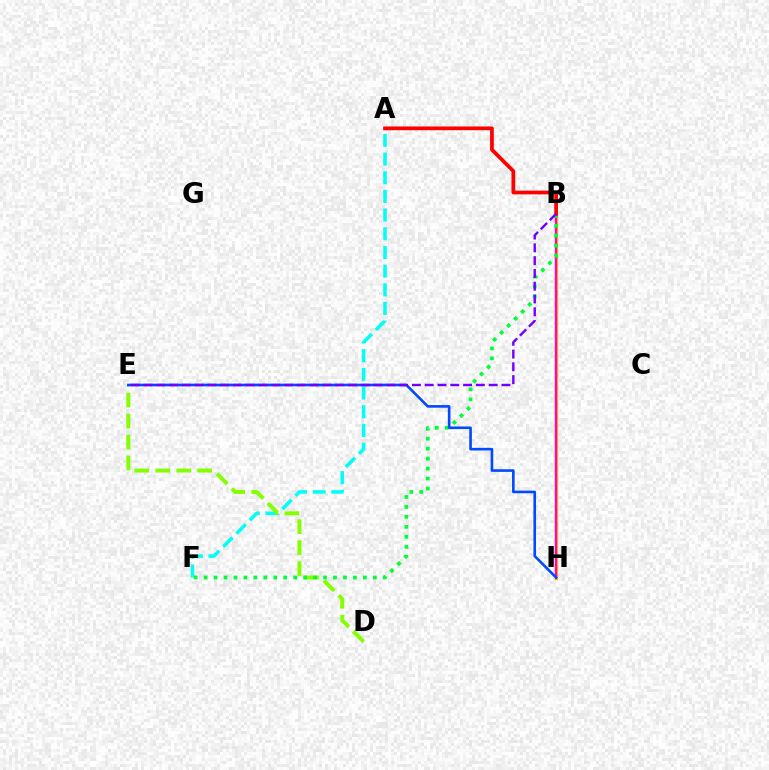{('B', 'H'): [{'color': '#ffbd00', 'line_style': 'solid', 'thickness': 2.46}, {'color': '#ff00cf', 'line_style': 'solid', 'thickness': 1.63}], ('A', 'F'): [{'color': '#00fff6', 'line_style': 'dashed', 'thickness': 2.54}], ('D', 'E'): [{'color': '#84ff00', 'line_style': 'dashed', 'thickness': 2.85}], ('B', 'F'): [{'color': '#00ff39', 'line_style': 'dotted', 'thickness': 2.7}], ('E', 'H'): [{'color': '#004bff', 'line_style': 'solid', 'thickness': 1.89}], ('A', 'B'): [{'color': '#ff0000', 'line_style': 'solid', 'thickness': 2.69}], ('B', 'E'): [{'color': '#7200ff', 'line_style': 'dashed', 'thickness': 1.74}]}